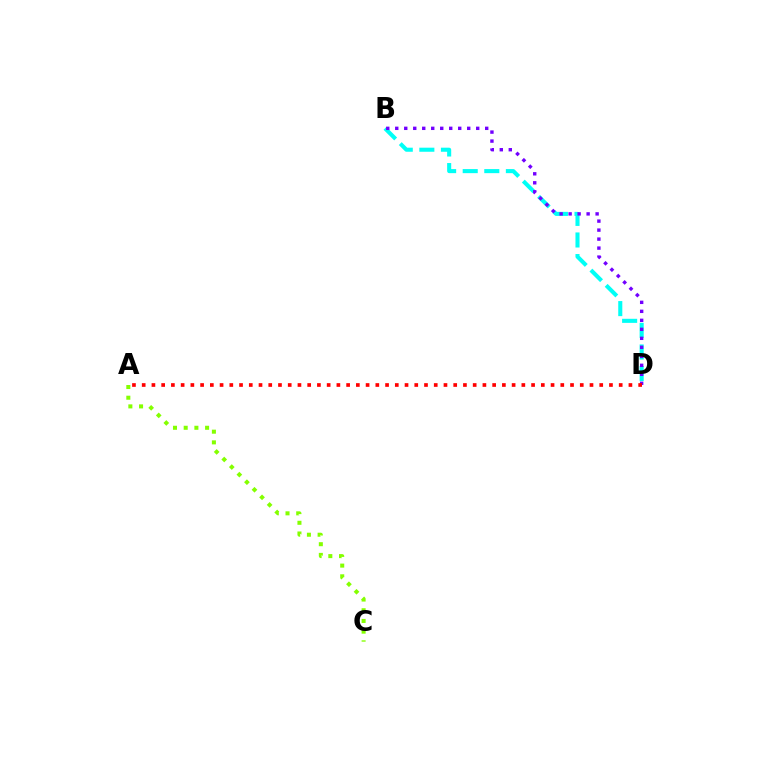{('B', 'D'): [{'color': '#00fff6', 'line_style': 'dashed', 'thickness': 2.93}, {'color': '#7200ff', 'line_style': 'dotted', 'thickness': 2.44}], ('A', 'C'): [{'color': '#84ff00', 'line_style': 'dotted', 'thickness': 2.91}], ('A', 'D'): [{'color': '#ff0000', 'line_style': 'dotted', 'thickness': 2.64}]}